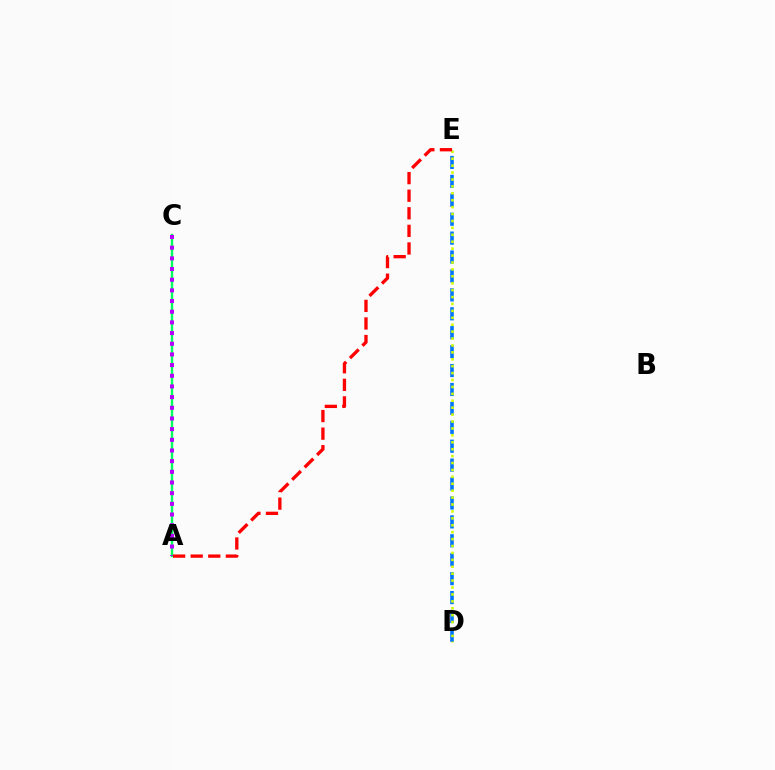{('A', 'C'): [{'color': '#00ff5c', 'line_style': 'solid', 'thickness': 1.73}, {'color': '#b900ff', 'line_style': 'dotted', 'thickness': 2.9}], ('D', 'E'): [{'color': '#0074ff', 'line_style': 'dashed', 'thickness': 2.57}, {'color': '#d1ff00', 'line_style': 'dotted', 'thickness': 1.88}], ('A', 'E'): [{'color': '#ff0000', 'line_style': 'dashed', 'thickness': 2.39}]}